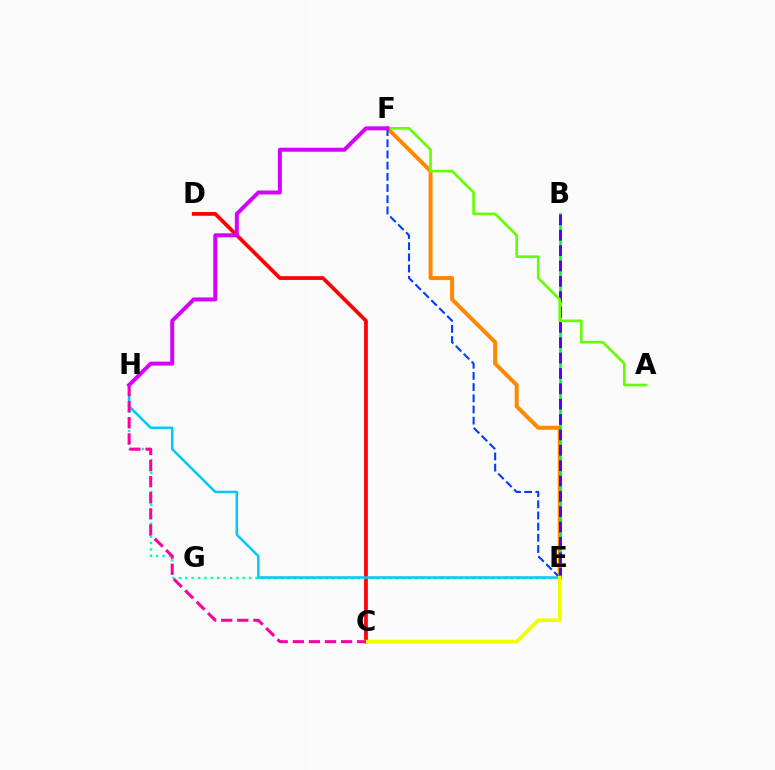{('E', 'F'): [{'color': '#ff8800', 'line_style': 'solid', 'thickness': 2.87}, {'color': '#003fff', 'line_style': 'dashed', 'thickness': 1.52}], ('B', 'E'): [{'color': '#00ff27', 'line_style': 'solid', 'thickness': 1.91}, {'color': '#4f00ff', 'line_style': 'dashed', 'thickness': 2.09}], ('E', 'H'): [{'color': '#00ffaf', 'line_style': 'dotted', 'thickness': 1.73}, {'color': '#00c7ff', 'line_style': 'solid', 'thickness': 1.79}], ('C', 'D'): [{'color': '#ff0000', 'line_style': 'solid', 'thickness': 2.69}], ('A', 'F'): [{'color': '#66ff00', 'line_style': 'solid', 'thickness': 1.91}], ('C', 'E'): [{'color': '#eeff00', 'line_style': 'solid', 'thickness': 2.68}], ('C', 'H'): [{'color': '#ff00a0', 'line_style': 'dashed', 'thickness': 2.18}], ('F', 'H'): [{'color': '#d600ff', 'line_style': 'solid', 'thickness': 2.86}]}